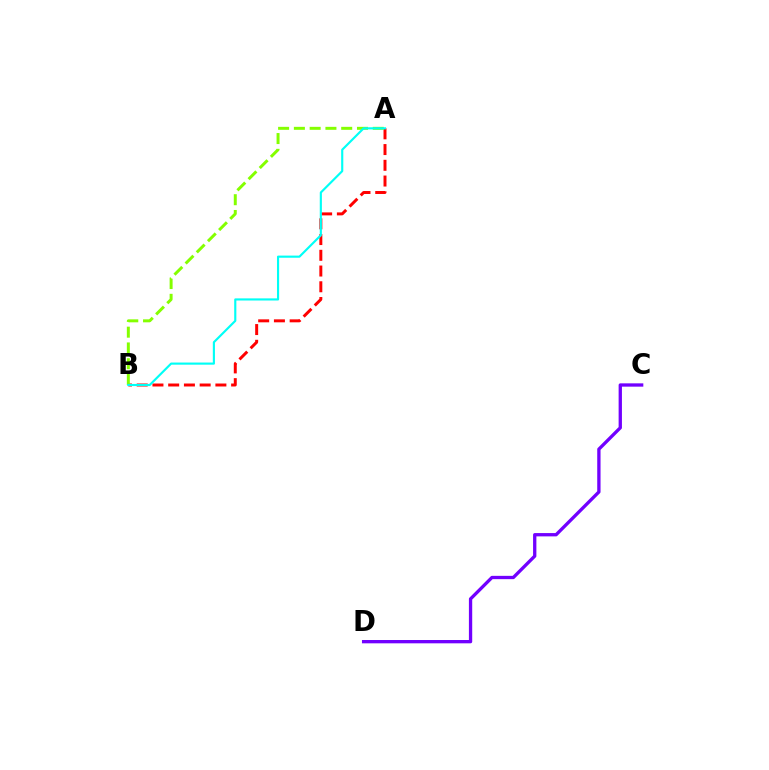{('C', 'D'): [{'color': '#7200ff', 'line_style': 'solid', 'thickness': 2.38}], ('A', 'B'): [{'color': '#ff0000', 'line_style': 'dashed', 'thickness': 2.14}, {'color': '#84ff00', 'line_style': 'dashed', 'thickness': 2.14}, {'color': '#00fff6', 'line_style': 'solid', 'thickness': 1.54}]}